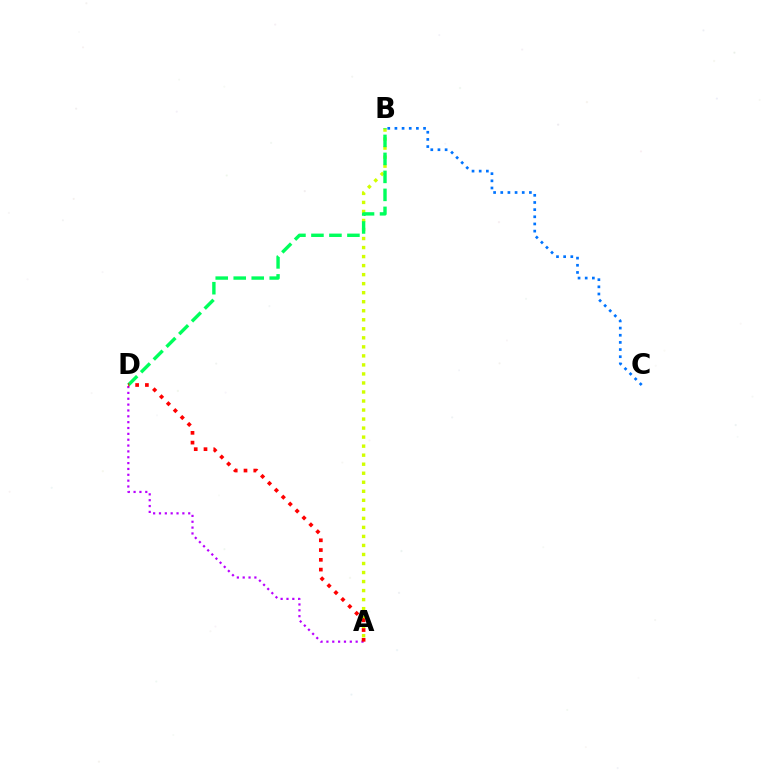{('B', 'C'): [{'color': '#0074ff', 'line_style': 'dotted', 'thickness': 1.94}], ('A', 'B'): [{'color': '#d1ff00', 'line_style': 'dotted', 'thickness': 2.45}], ('A', 'D'): [{'color': '#b900ff', 'line_style': 'dotted', 'thickness': 1.59}, {'color': '#ff0000', 'line_style': 'dotted', 'thickness': 2.65}], ('B', 'D'): [{'color': '#00ff5c', 'line_style': 'dashed', 'thickness': 2.44}]}